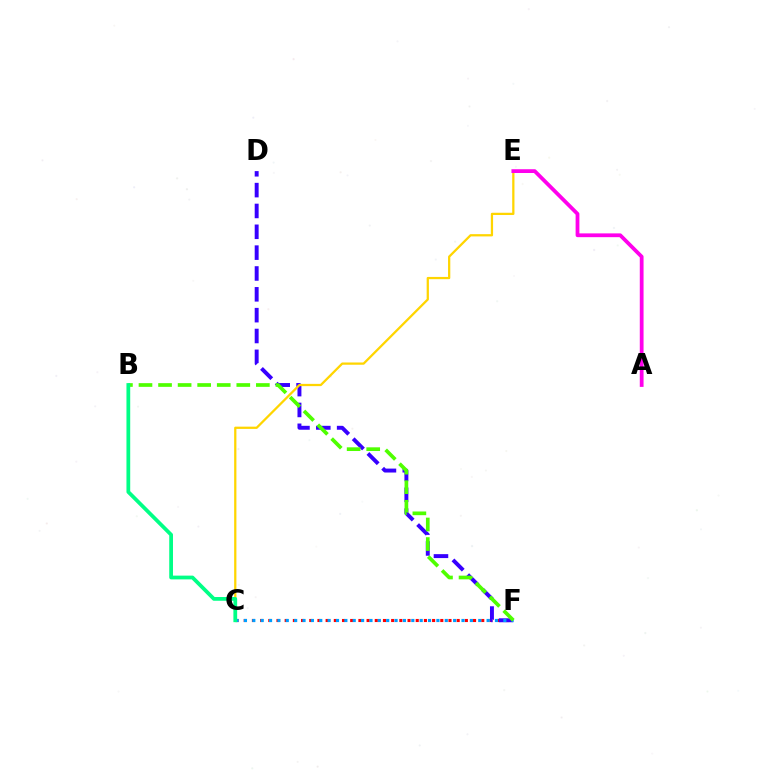{('C', 'F'): [{'color': '#ff0000', 'line_style': 'dotted', 'thickness': 2.23}, {'color': '#009eff', 'line_style': 'dotted', 'thickness': 2.27}], ('D', 'F'): [{'color': '#3700ff', 'line_style': 'dashed', 'thickness': 2.83}], ('C', 'E'): [{'color': '#ffd500', 'line_style': 'solid', 'thickness': 1.63}], ('B', 'F'): [{'color': '#4fff00', 'line_style': 'dashed', 'thickness': 2.66}], ('B', 'C'): [{'color': '#00ff86', 'line_style': 'solid', 'thickness': 2.7}], ('A', 'E'): [{'color': '#ff00ed', 'line_style': 'solid', 'thickness': 2.72}]}